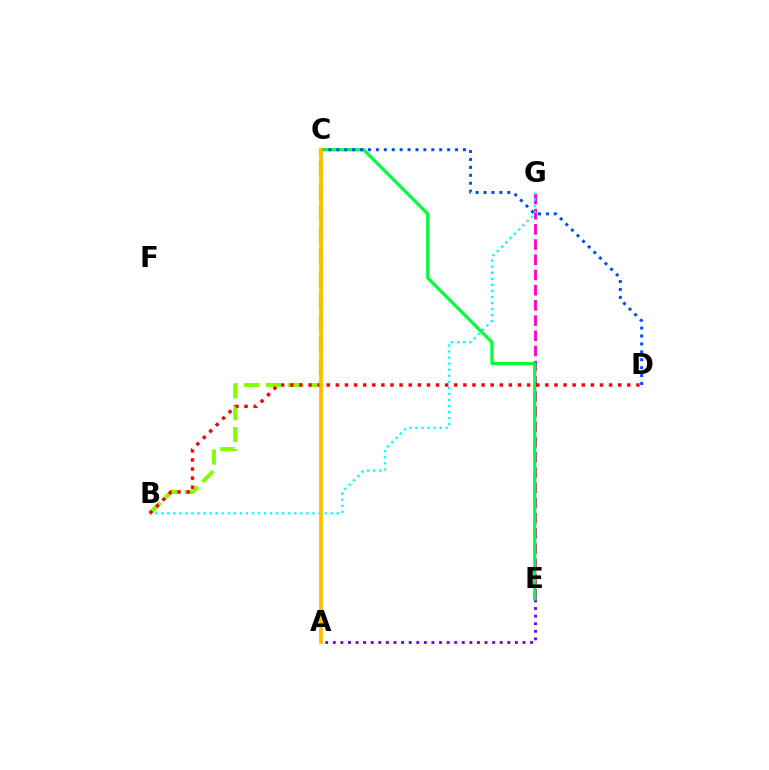{('E', 'G'): [{'color': '#ff00cf', 'line_style': 'dashed', 'thickness': 2.07}], ('B', 'G'): [{'color': '#00fff6', 'line_style': 'dotted', 'thickness': 1.65}], ('A', 'E'): [{'color': '#7200ff', 'line_style': 'dotted', 'thickness': 2.06}], ('C', 'E'): [{'color': '#00ff39', 'line_style': 'solid', 'thickness': 2.31}], ('B', 'C'): [{'color': '#84ff00', 'line_style': 'dashed', 'thickness': 2.98}], ('C', 'D'): [{'color': '#004bff', 'line_style': 'dotted', 'thickness': 2.15}], ('B', 'D'): [{'color': '#ff0000', 'line_style': 'dotted', 'thickness': 2.47}], ('A', 'C'): [{'color': '#ffbd00', 'line_style': 'solid', 'thickness': 2.71}]}